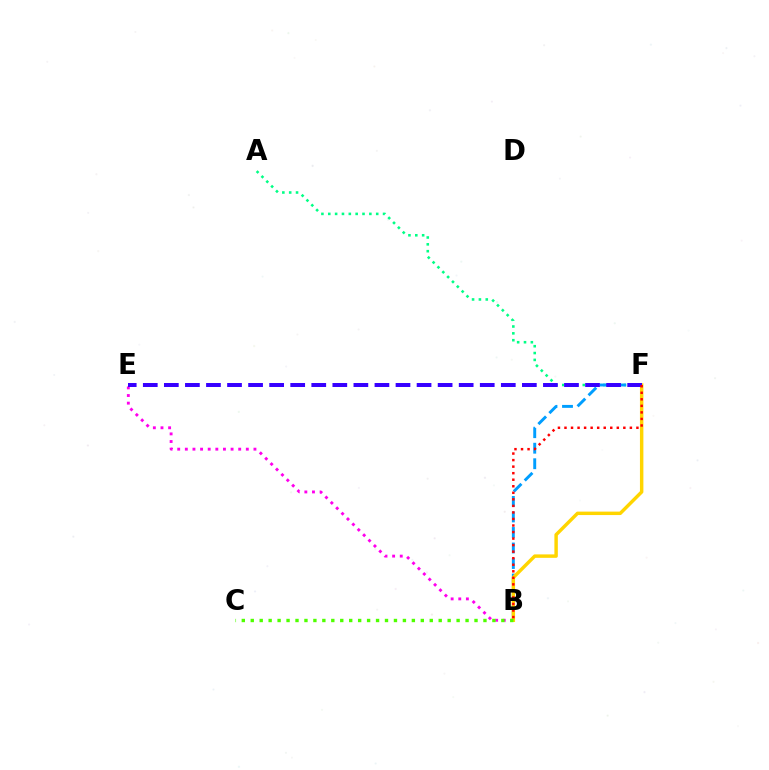{('A', 'F'): [{'color': '#00ff86', 'line_style': 'dotted', 'thickness': 1.86}], ('B', 'F'): [{'color': '#009eff', 'line_style': 'dashed', 'thickness': 2.11}, {'color': '#ffd500', 'line_style': 'solid', 'thickness': 2.48}, {'color': '#ff0000', 'line_style': 'dotted', 'thickness': 1.78}], ('B', 'E'): [{'color': '#ff00ed', 'line_style': 'dotted', 'thickness': 2.07}], ('E', 'F'): [{'color': '#3700ff', 'line_style': 'dashed', 'thickness': 2.86}], ('B', 'C'): [{'color': '#4fff00', 'line_style': 'dotted', 'thickness': 2.43}]}